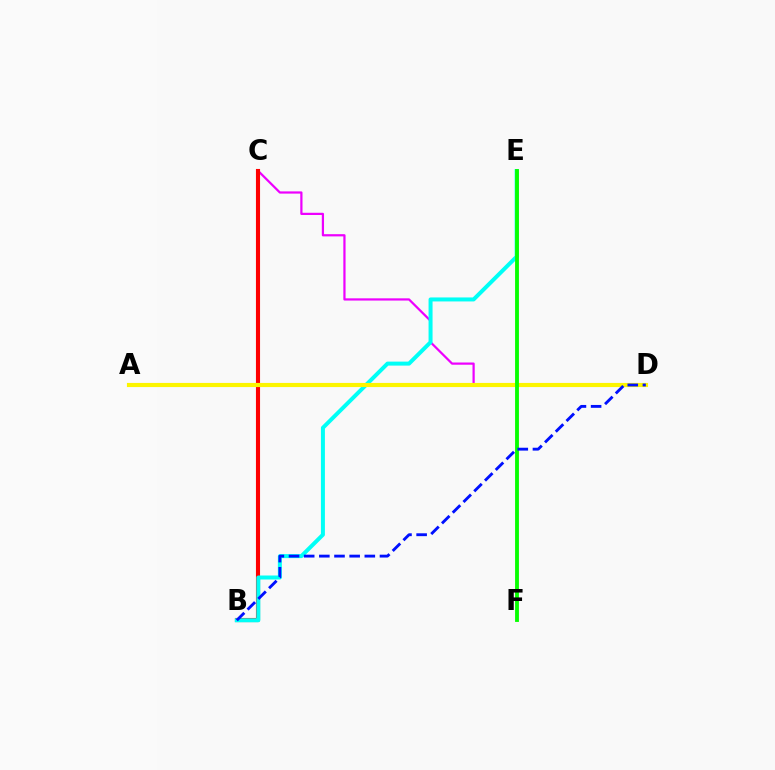{('C', 'D'): [{'color': '#ee00ff', 'line_style': 'solid', 'thickness': 1.6}], ('B', 'C'): [{'color': '#ff0000', 'line_style': 'solid', 'thickness': 2.96}], ('B', 'E'): [{'color': '#00fff6', 'line_style': 'solid', 'thickness': 2.88}], ('A', 'D'): [{'color': '#fcf500', 'line_style': 'solid', 'thickness': 2.98}], ('E', 'F'): [{'color': '#08ff00', 'line_style': 'solid', 'thickness': 2.77}], ('B', 'D'): [{'color': '#0010ff', 'line_style': 'dashed', 'thickness': 2.06}]}